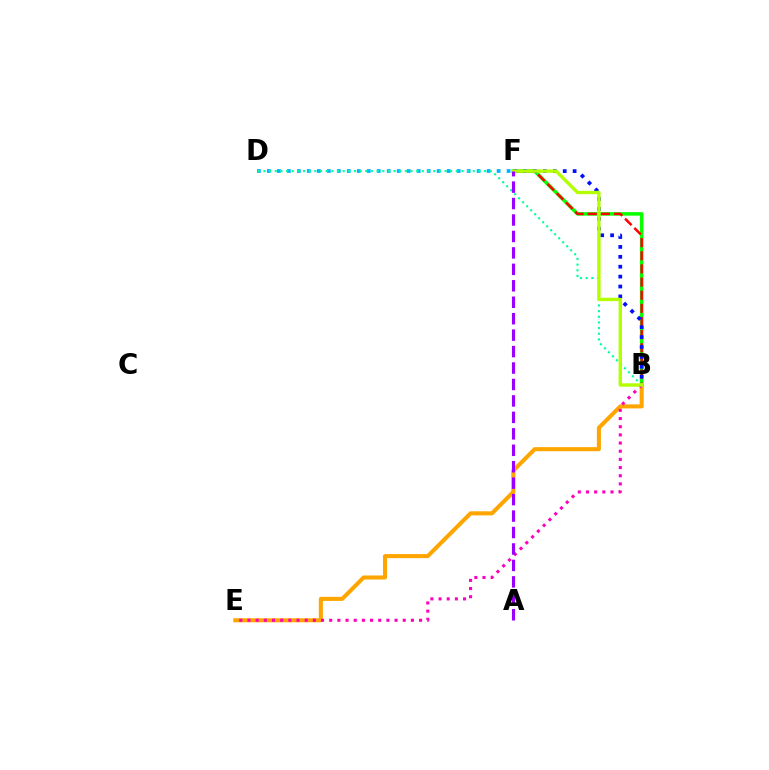{('B', 'F'): [{'color': '#08ff00', 'line_style': 'solid', 'thickness': 2.55}, {'color': '#ff0000', 'line_style': 'dashed', 'thickness': 1.79}, {'color': '#0010ff', 'line_style': 'dotted', 'thickness': 2.69}, {'color': '#b3ff00', 'line_style': 'solid', 'thickness': 2.44}], ('B', 'E'): [{'color': '#ffa500', 'line_style': 'solid', 'thickness': 2.93}, {'color': '#ff00bd', 'line_style': 'dotted', 'thickness': 2.22}], ('D', 'F'): [{'color': '#00b5ff', 'line_style': 'dotted', 'thickness': 2.71}], ('B', 'D'): [{'color': '#00ff9d', 'line_style': 'dotted', 'thickness': 1.54}], ('A', 'F'): [{'color': '#9b00ff', 'line_style': 'dashed', 'thickness': 2.23}]}